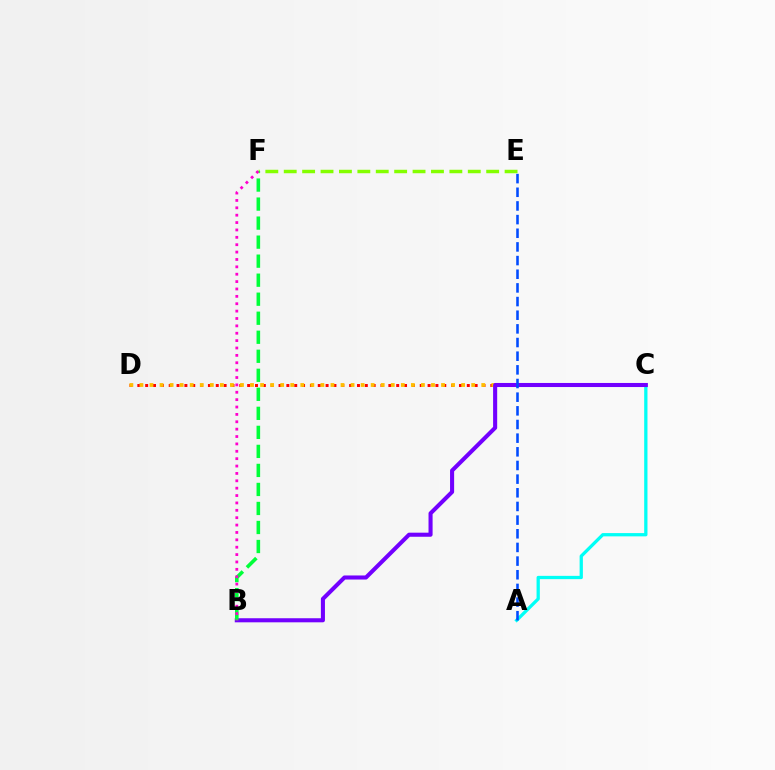{('C', 'D'): [{'color': '#ff0000', 'line_style': 'dotted', 'thickness': 2.13}, {'color': '#ffbd00', 'line_style': 'dotted', 'thickness': 2.73}], ('A', 'C'): [{'color': '#00fff6', 'line_style': 'solid', 'thickness': 2.36}], ('B', 'C'): [{'color': '#7200ff', 'line_style': 'solid', 'thickness': 2.93}], ('E', 'F'): [{'color': '#84ff00', 'line_style': 'dashed', 'thickness': 2.5}], ('A', 'E'): [{'color': '#004bff', 'line_style': 'dashed', 'thickness': 1.86}], ('B', 'F'): [{'color': '#00ff39', 'line_style': 'dashed', 'thickness': 2.58}, {'color': '#ff00cf', 'line_style': 'dotted', 'thickness': 2.0}]}